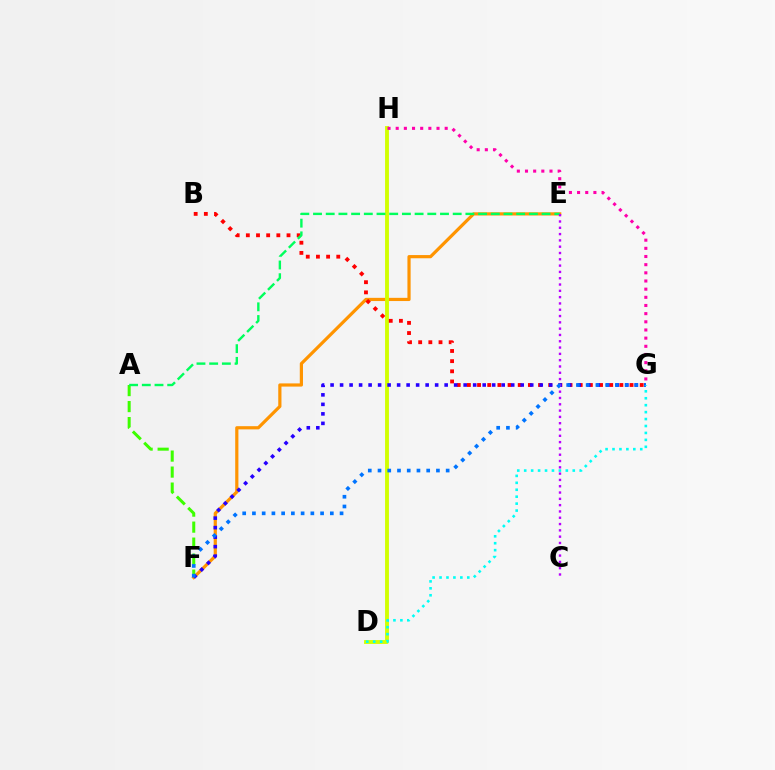{('A', 'F'): [{'color': '#3dff00', 'line_style': 'dashed', 'thickness': 2.17}], ('E', 'F'): [{'color': '#ff9400', 'line_style': 'solid', 'thickness': 2.3}], ('D', 'H'): [{'color': '#d1ff00', 'line_style': 'solid', 'thickness': 2.79}], ('B', 'G'): [{'color': '#ff0000', 'line_style': 'dotted', 'thickness': 2.76}], ('A', 'E'): [{'color': '#00ff5c', 'line_style': 'dashed', 'thickness': 1.72}], ('G', 'H'): [{'color': '#ff00ac', 'line_style': 'dotted', 'thickness': 2.22}], ('F', 'G'): [{'color': '#2500ff', 'line_style': 'dotted', 'thickness': 2.58}, {'color': '#0074ff', 'line_style': 'dotted', 'thickness': 2.65}], ('C', 'E'): [{'color': '#b900ff', 'line_style': 'dotted', 'thickness': 1.71}], ('D', 'G'): [{'color': '#00fff6', 'line_style': 'dotted', 'thickness': 1.88}]}